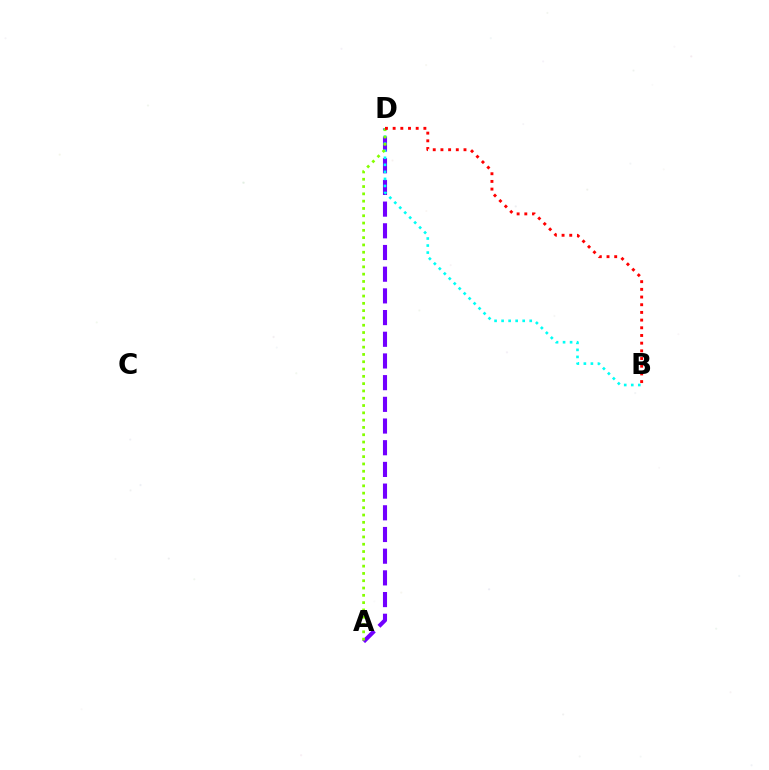{('A', 'D'): [{'color': '#7200ff', 'line_style': 'dashed', 'thickness': 2.95}, {'color': '#84ff00', 'line_style': 'dotted', 'thickness': 1.98}], ('B', 'D'): [{'color': '#00fff6', 'line_style': 'dotted', 'thickness': 1.91}, {'color': '#ff0000', 'line_style': 'dotted', 'thickness': 2.09}]}